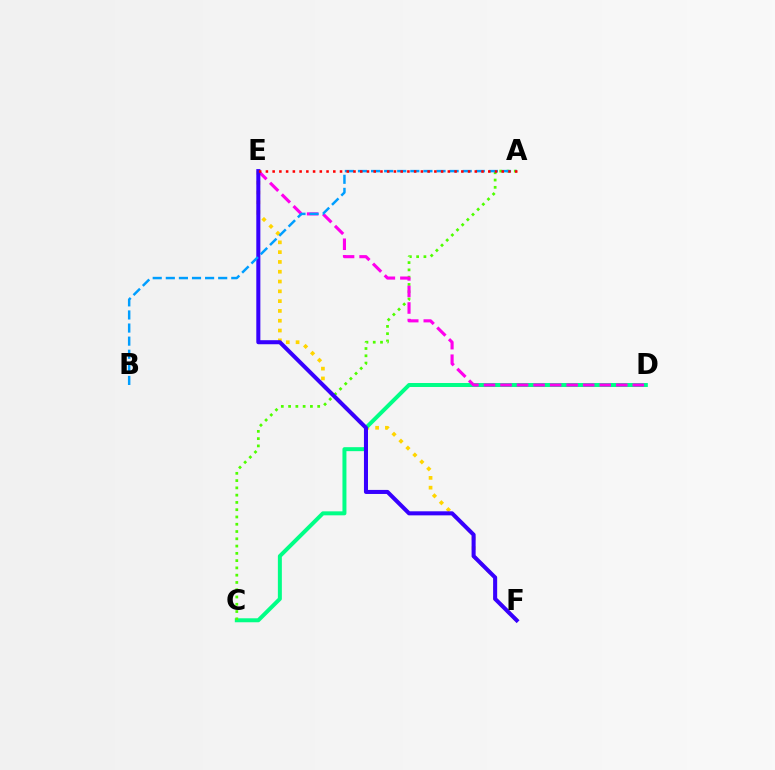{('E', 'F'): [{'color': '#ffd500', 'line_style': 'dotted', 'thickness': 2.66}, {'color': '#3700ff', 'line_style': 'solid', 'thickness': 2.91}], ('C', 'D'): [{'color': '#00ff86', 'line_style': 'solid', 'thickness': 2.86}], ('A', 'C'): [{'color': '#4fff00', 'line_style': 'dotted', 'thickness': 1.98}], ('D', 'E'): [{'color': '#ff00ed', 'line_style': 'dashed', 'thickness': 2.25}], ('A', 'B'): [{'color': '#009eff', 'line_style': 'dashed', 'thickness': 1.78}], ('A', 'E'): [{'color': '#ff0000', 'line_style': 'dotted', 'thickness': 1.83}]}